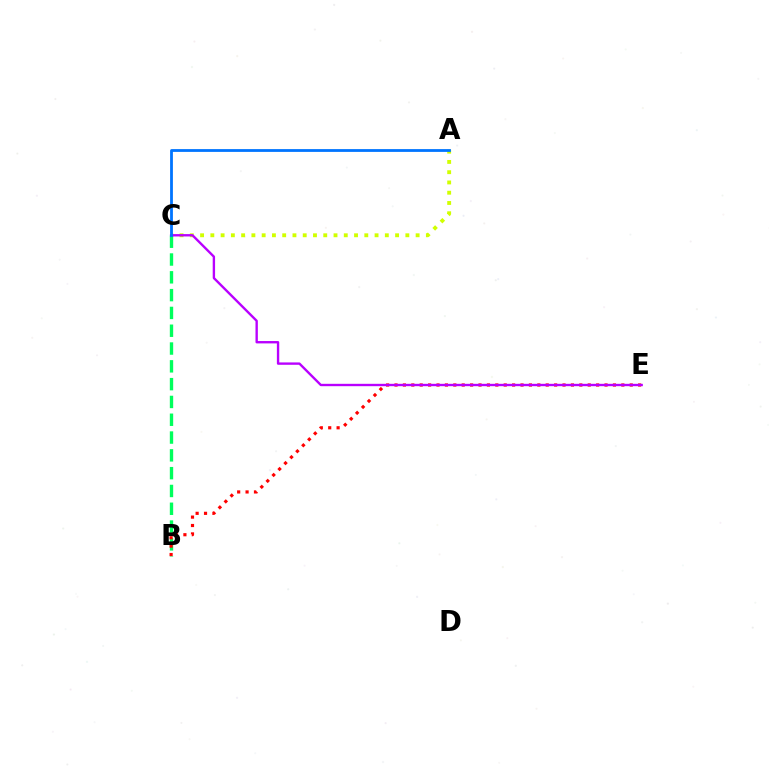{('A', 'C'): [{'color': '#d1ff00', 'line_style': 'dotted', 'thickness': 2.79}, {'color': '#0074ff', 'line_style': 'solid', 'thickness': 2.01}], ('B', 'C'): [{'color': '#00ff5c', 'line_style': 'dashed', 'thickness': 2.42}], ('B', 'E'): [{'color': '#ff0000', 'line_style': 'dotted', 'thickness': 2.28}], ('C', 'E'): [{'color': '#b900ff', 'line_style': 'solid', 'thickness': 1.71}]}